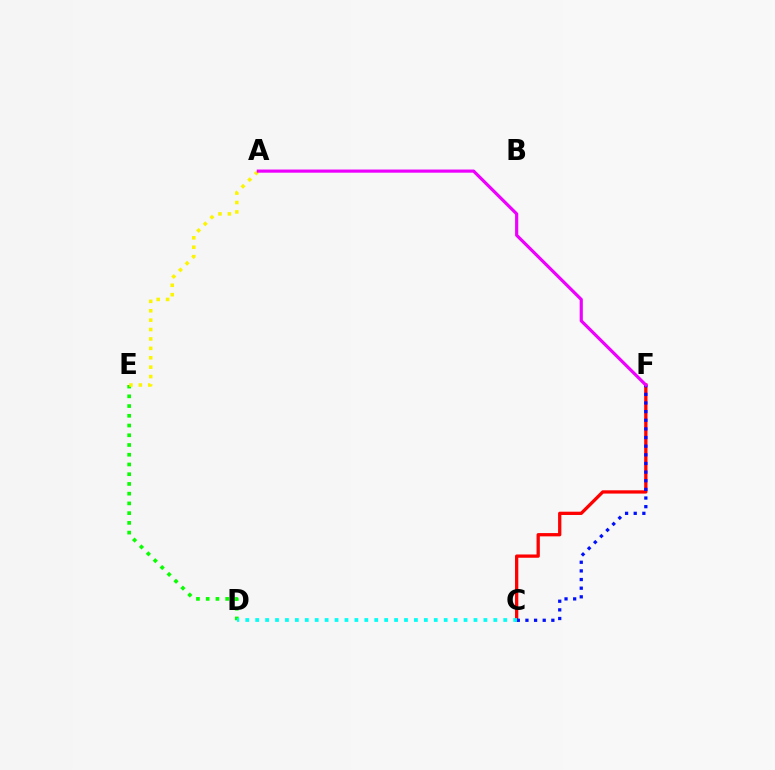{('C', 'F'): [{'color': '#ff0000', 'line_style': 'solid', 'thickness': 2.36}, {'color': '#0010ff', 'line_style': 'dotted', 'thickness': 2.35}], ('D', 'E'): [{'color': '#08ff00', 'line_style': 'dotted', 'thickness': 2.64}], ('A', 'E'): [{'color': '#fcf500', 'line_style': 'dotted', 'thickness': 2.55}], ('C', 'D'): [{'color': '#00fff6', 'line_style': 'dotted', 'thickness': 2.7}], ('A', 'F'): [{'color': '#ee00ff', 'line_style': 'solid', 'thickness': 2.28}]}